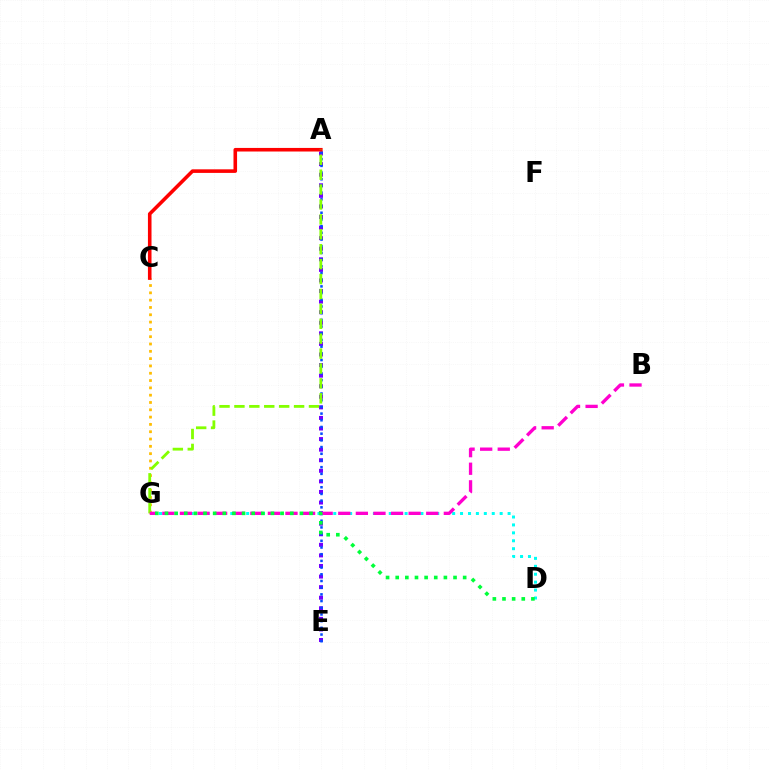{('C', 'G'): [{'color': '#ffbd00', 'line_style': 'dotted', 'thickness': 1.99}], ('A', 'E'): [{'color': '#7200ff', 'line_style': 'dotted', 'thickness': 2.87}, {'color': '#004bff', 'line_style': 'dotted', 'thickness': 1.82}], ('A', 'C'): [{'color': '#ff0000', 'line_style': 'solid', 'thickness': 2.58}], ('A', 'G'): [{'color': '#84ff00', 'line_style': 'dashed', 'thickness': 2.03}], ('D', 'G'): [{'color': '#00fff6', 'line_style': 'dotted', 'thickness': 2.15}, {'color': '#00ff39', 'line_style': 'dotted', 'thickness': 2.62}], ('B', 'G'): [{'color': '#ff00cf', 'line_style': 'dashed', 'thickness': 2.39}]}